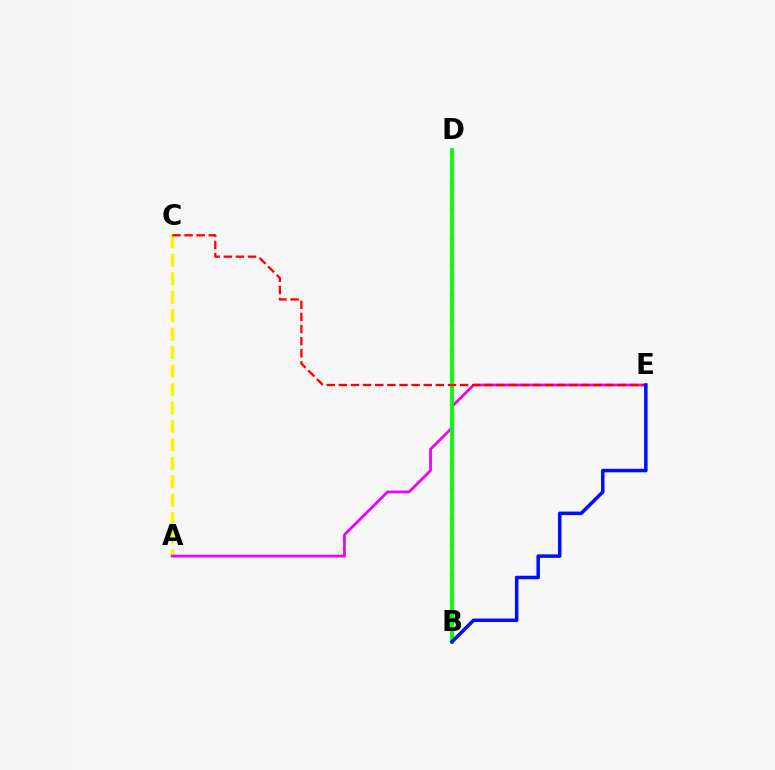{('B', 'D'): [{'color': '#00fff6', 'line_style': 'dashed', 'thickness': 2.54}, {'color': '#08ff00', 'line_style': 'solid', 'thickness': 2.73}], ('A', 'C'): [{'color': '#fcf500', 'line_style': 'dashed', 'thickness': 2.51}], ('A', 'E'): [{'color': '#ee00ff', 'line_style': 'solid', 'thickness': 1.99}], ('C', 'E'): [{'color': '#ff0000', 'line_style': 'dashed', 'thickness': 1.65}], ('B', 'E'): [{'color': '#0010ff', 'line_style': 'solid', 'thickness': 2.54}]}